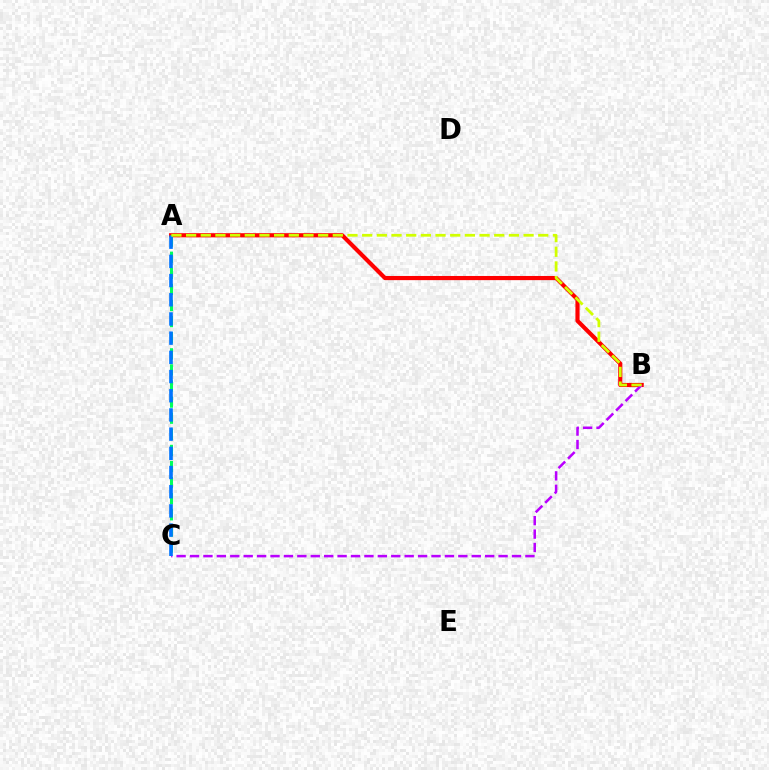{('A', 'B'): [{'color': '#ff0000', 'line_style': 'solid', 'thickness': 2.99}, {'color': '#d1ff00', 'line_style': 'dashed', 'thickness': 1.99}], ('B', 'C'): [{'color': '#b900ff', 'line_style': 'dashed', 'thickness': 1.82}], ('A', 'C'): [{'color': '#00ff5c', 'line_style': 'dashed', 'thickness': 2.19}, {'color': '#0074ff', 'line_style': 'dashed', 'thickness': 2.61}]}